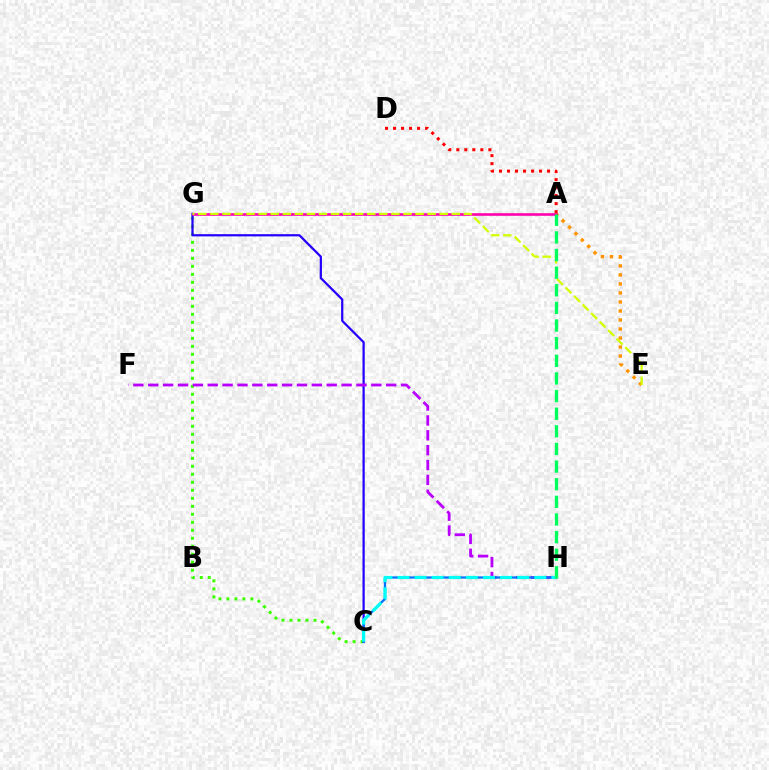{('A', 'E'): [{'color': '#ff9400', 'line_style': 'dotted', 'thickness': 2.45}], ('C', 'G'): [{'color': '#3dff00', 'line_style': 'dotted', 'thickness': 2.17}, {'color': '#2500ff', 'line_style': 'solid', 'thickness': 1.61}], ('A', 'G'): [{'color': '#ff00ac', 'line_style': 'solid', 'thickness': 1.87}], ('F', 'H'): [{'color': '#b900ff', 'line_style': 'dashed', 'thickness': 2.02}], ('A', 'D'): [{'color': '#ff0000', 'line_style': 'dotted', 'thickness': 2.18}], ('E', 'G'): [{'color': '#d1ff00', 'line_style': 'dashed', 'thickness': 1.64}], ('C', 'H'): [{'color': '#0074ff', 'line_style': 'solid', 'thickness': 1.63}, {'color': '#00fff6', 'line_style': 'dashed', 'thickness': 2.32}], ('A', 'H'): [{'color': '#00ff5c', 'line_style': 'dashed', 'thickness': 2.39}]}